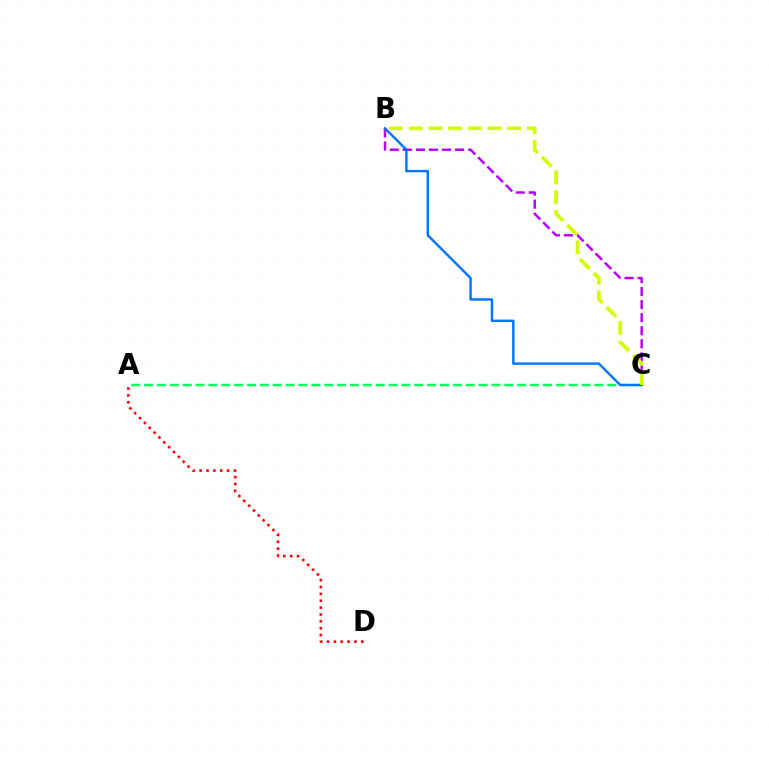{('B', 'C'): [{'color': '#b900ff', 'line_style': 'dashed', 'thickness': 1.77}, {'color': '#0074ff', 'line_style': 'solid', 'thickness': 1.74}, {'color': '#d1ff00', 'line_style': 'dashed', 'thickness': 2.67}], ('A', 'C'): [{'color': '#00ff5c', 'line_style': 'dashed', 'thickness': 1.75}], ('A', 'D'): [{'color': '#ff0000', 'line_style': 'dotted', 'thickness': 1.87}]}